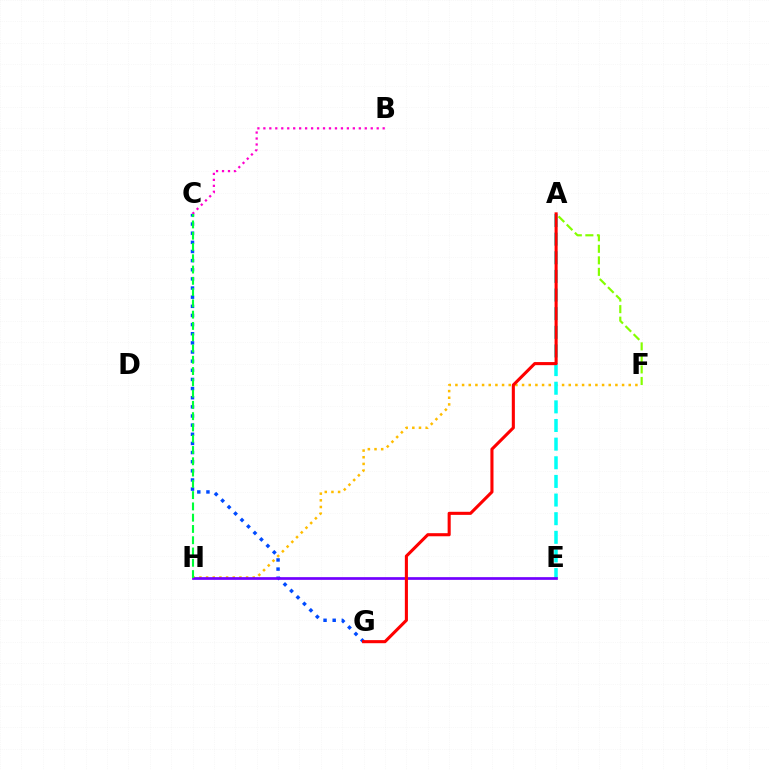{('B', 'C'): [{'color': '#ff00cf', 'line_style': 'dotted', 'thickness': 1.62}], ('C', 'G'): [{'color': '#004bff', 'line_style': 'dotted', 'thickness': 2.48}], ('F', 'H'): [{'color': '#ffbd00', 'line_style': 'dotted', 'thickness': 1.81}], ('A', 'E'): [{'color': '#00fff6', 'line_style': 'dashed', 'thickness': 2.53}], ('A', 'F'): [{'color': '#84ff00', 'line_style': 'dashed', 'thickness': 1.57}], ('E', 'H'): [{'color': '#7200ff', 'line_style': 'solid', 'thickness': 1.95}], ('A', 'G'): [{'color': '#ff0000', 'line_style': 'solid', 'thickness': 2.22}], ('C', 'H'): [{'color': '#00ff39', 'line_style': 'dashed', 'thickness': 1.53}]}